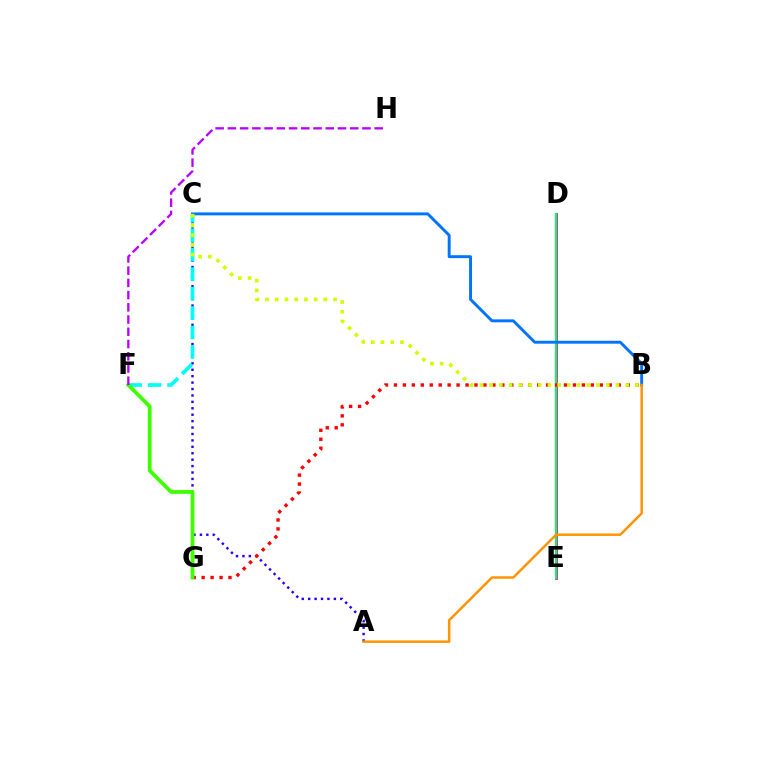{('A', 'C'): [{'color': '#2500ff', 'line_style': 'dotted', 'thickness': 1.74}], ('D', 'E'): [{'color': '#ff00ac', 'line_style': 'solid', 'thickness': 2.01}, {'color': '#00ff5c', 'line_style': 'solid', 'thickness': 1.59}], ('B', 'C'): [{'color': '#0074ff', 'line_style': 'solid', 'thickness': 2.1}, {'color': '#d1ff00', 'line_style': 'dotted', 'thickness': 2.64}], ('C', 'F'): [{'color': '#00fff6', 'line_style': 'dashed', 'thickness': 2.64}], ('A', 'B'): [{'color': '#ff9400', 'line_style': 'solid', 'thickness': 1.79}], ('B', 'G'): [{'color': '#ff0000', 'line_style': 'dotted', 'thickness': 2.43}], ('F', 'G'): [{'color': '#3dff00', 'line_style': 'solid', 'thickness': 2.71}], ('F', 'H'): [{'color': '#b900ff', 'line_style': 'dashed', 'thickness': 1.66}]}